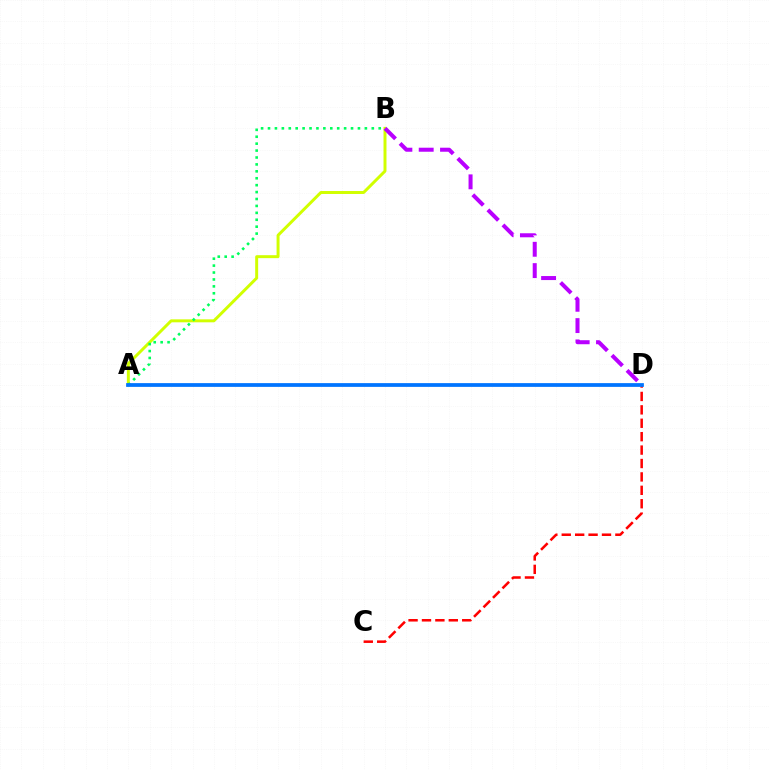{('C', 'D'): [{'color': '#ff0000', 'line_style': 'dashed', 'thickness': 1.82}], ('A', 'B'): [{'color': '#d1ff00', 'line_style': 'solid', 'thickness': 2.14}, {'color': '#00ff5c', 'line_style': 'dotted', 'thickness': 1.88}], ('B', 'D'): [{'color': '#b900ff', 'line_style': 'dashed', 'thickness': 2.9}], ('A', 'D'): [{'color': '#0074ff', 'line_style': 'solid', 'thickness': 2.7}]}